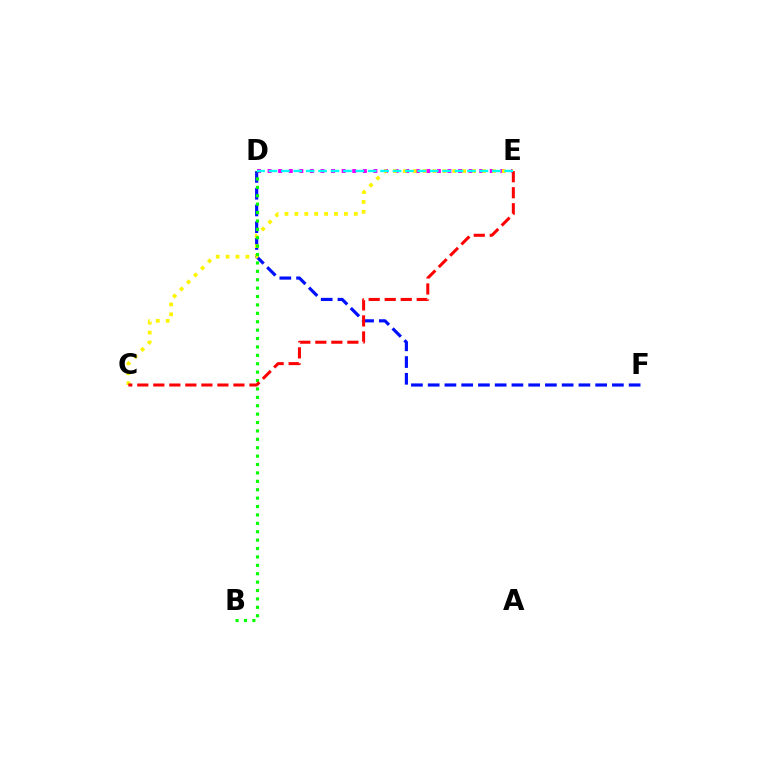{('D', 'E'): [{'color': '#ee00ff', 'line_style': 'dotted', 'thickness': 2.88}, {'color': '#00fff6', 'line_style': 'dashed', 'thickness': 1.69}], ('D', 'F'): [{'color': '#0010ff', 'line_style': 'dashed', 'thickness': 2.28}], ('C', 'E'): [{'color': '#fcf500', 'line_style': 'dotted', 'thickness': 2.69}, {'color': '#ff0000', 'line_style': 'dashed', 'thickness': 2.18}], ('B', 'D'): [{'color': '#08ff00', 'line_style': 'dotted', 'thickness': 2.28}]}